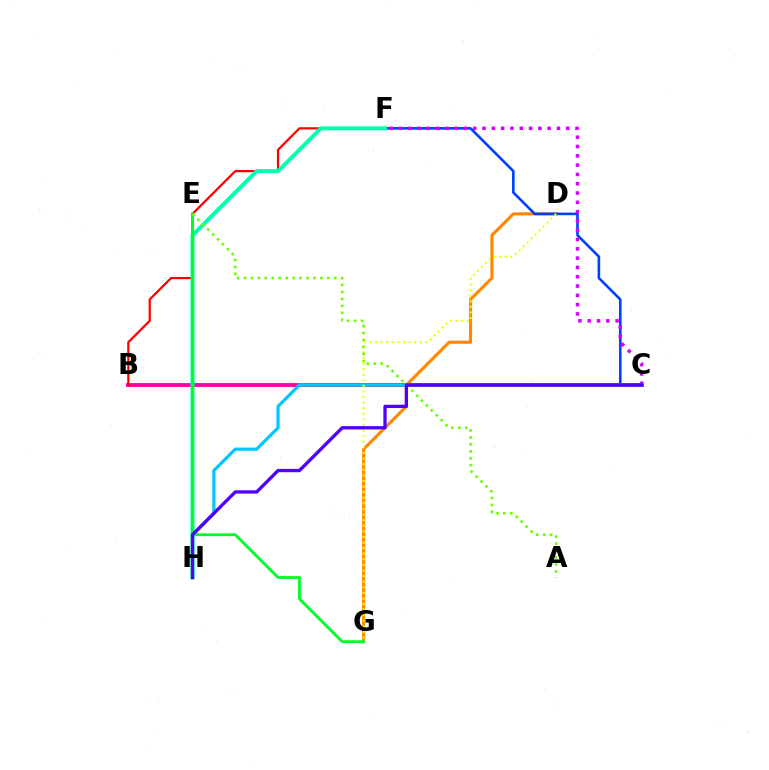{('B', 'C'): [{'color': '#ff00a0', 'line_style': 'solid', 'thickness': 2.79}], ('B', 'F'): [{'color': '#ff0000', 'line_style': 'solid', 'thickness': 1.6}], ('D', 'G'): [{'color': '#ff8800', 'line_style': 'solid', 'thickness': 2.23}, {'color': '#eeff00', 'line_style': 'dotted', 'thickness': 1.52}], ('C', 'F'): [{'color': '#003fff', 'line_style': 'solid', 'thickness': 1.88}, {'color': '#d600ff', 'line_style': 'dotted', 'thickness': 2.53}], ('C', 'H'): [{'color': '#00c7ff', 'line_style': 'solid', 'thickness': 2.31}, {'color': '#4f00ff', 'line_style': 'solid', 'thickness': 2.38}], ('F', 'H'): [{'color': '#00ffaf', 'line_style': 'solid', 'thickness': 2.86}], ('E', 'G'): [{'color': '#00ff27', 'line_style': 'solid', 'thickness': 2.02}], ('A', 'E'): [{'color': '#66ff00', 'line_style': 'dotted', 'thickness': 1.89}]}